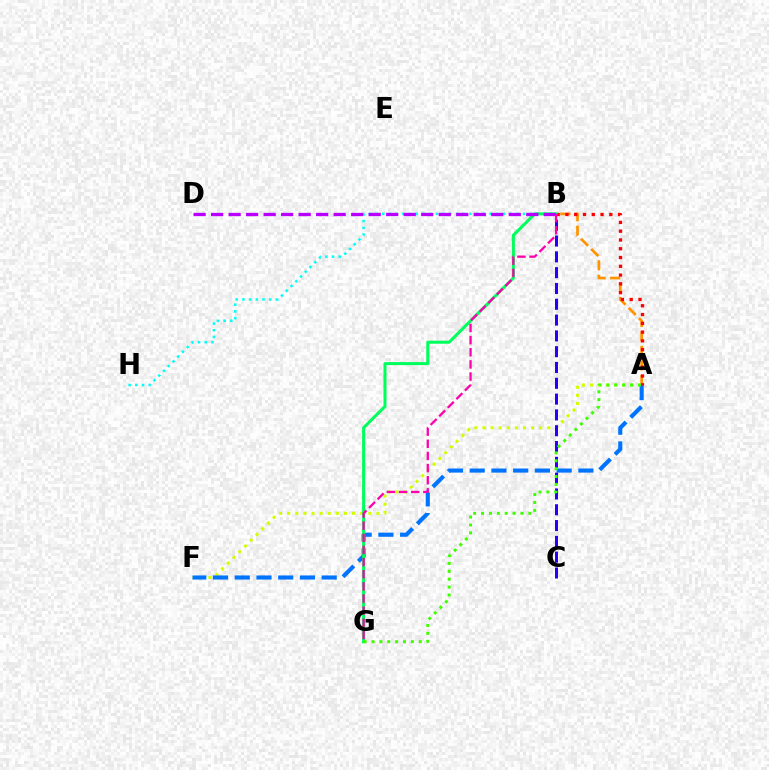{('A', 'B'): [{'color': '#ff9400', 'line_style': 'dashed', 'thickness': 1.97}, {'color': '#ff0000', 'line_style': 'dotted', 'thickness': 2.39}], ('A', 'F'): [{'color': '#d1ff00', 'line_style': 'dotted', 'thickness': 2.2}, {'color': '#0074ff', 'line_style': 'dashed', 'thickness': 2.95}], ('B', 'H'): [{'color': '#00fff6', 'line_style': 'dotted', 'thickness': 1.82}], ('B', 'G'): [{'color': '#00ff5c', 'line_style': 'solid', 'thickness': 2.19}, {'color': '#ff00ac', 'line_style': 'dashed', 'thickness': 1.65}], ('B', 'C'): [{'color': '#2500ff', 'line_style': 'dashed', 'thickness': 2.15}], ('B', 'D'): [{'color': '#b900ff', 'line_style': 'dashed', 'thickness': 2.38}], ('A', 'G'): [{'color': '#3dff00', 'line_style': 'dotted', 'thickness': 2.14}]}